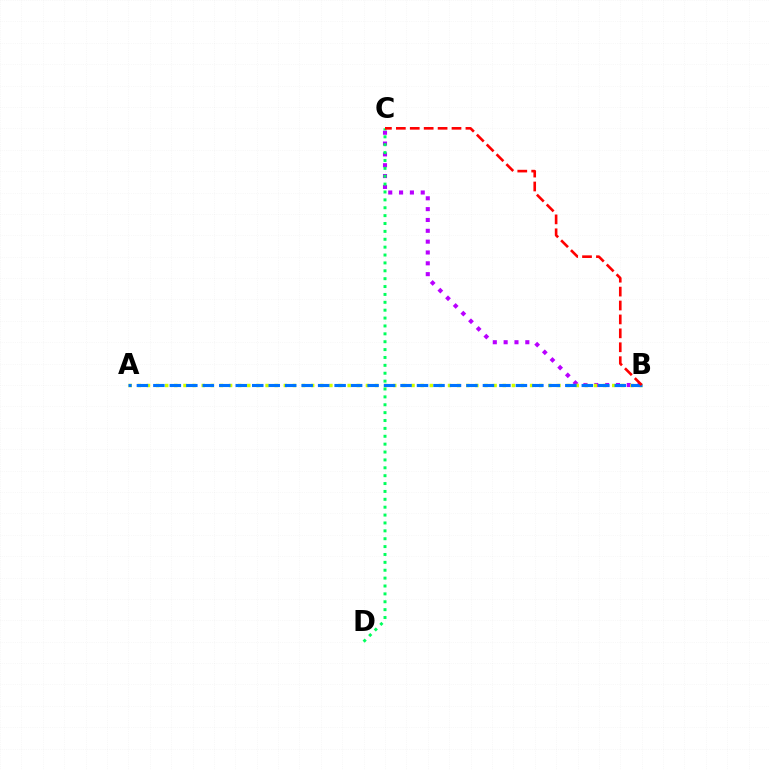{('B', 'C'): [{'color': '#b900ff', 'line_style': 'dotted', 'thickness': 2.94}, {'color': '#ff0000', 'line_style': 'dashed', 'thickness': 1.89}], ('C', 'D'): [{'color': '#00ff5c', 'line_style': 'dotted', 'thickness': 2.14}], ('A', 'B'): [{'color': '#d1ff00', 'line_style': 'dotted', 'thickness': 2.48}, {'color': '#0074ff', 'line_style': 'dashed', 'thickness': 2.24}]}